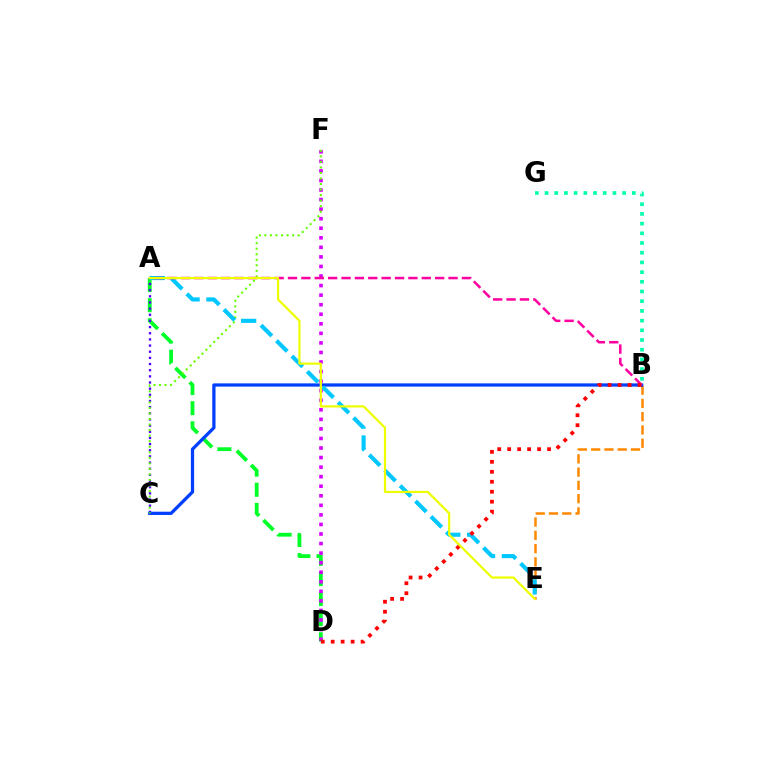{('A', 'D'): [{'color': '#00ff27', 'line_style': 'dashed', 'thickness': 2.73}], ('D', 'F'): [{'color': '#d600ff', 'line_style': 'dotted', 'thickness': 2.6}], ('A', 'C'): [{'color': '#4f00ff', 'line_style': 'dotted', 'thickness': 1.67}], ('B', 'E'): [{'color': '#ff8800', 'line_style': 'dashed', 'thickness': 1.8}], ('B', 'C'): [{'color': '#003fff', 'line_style': 'solid', 'thickness': 2.35}], ('C', 'F'): [{'color': '#66ff00', 'line_style': 'dotted', 'thickness': 1.51}], ('A', 'E'): [{'color': '#00c7ff', 'line_style': 'dashed', 'thickness': 2.96}, {'color': '#eeff00', 'line_style': 'solid', 'thickness': 1.59}], ('A', 'B'): [{'color': '#ff00a0', 'line_style': 'dashed', 'thickness': 1.82}], ('B', 'G'): [{'color': '#00ffaf', 'line_style': 'dotted', 'thickness': 2.64}], ('B', 'D'): [{'color': '#ff0000', 'line_style': 'dotted', 'thickness': 2.71}]}